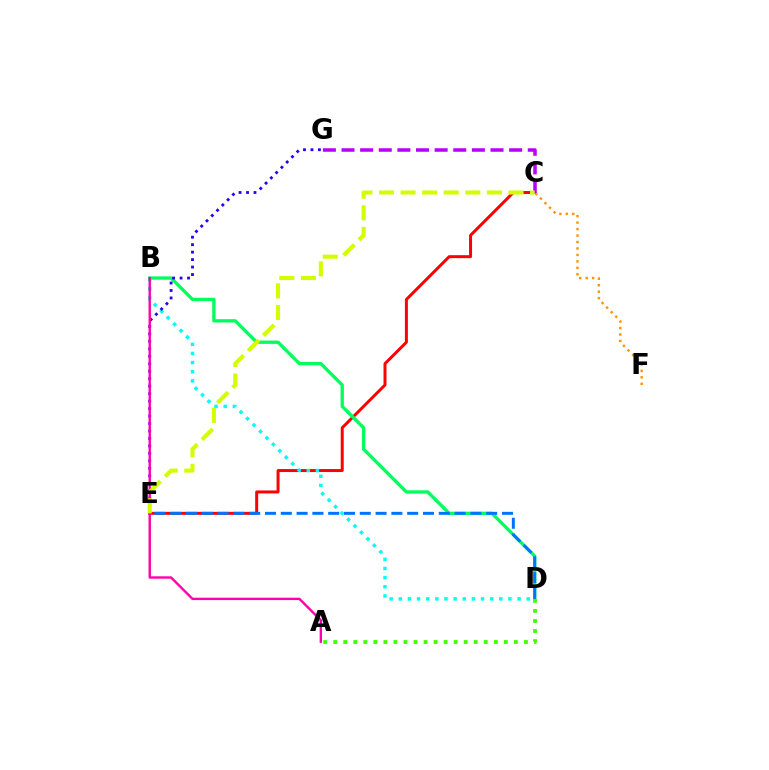{('C', 'E'): [{'color': '#ff0000', 'line_style': 'solid', 'thickness': 2.14}, {'color': '#d1ff00', 'line_style': 'dashed', 'thickness': 2.93}], ('C', 'F'): [{'color': '#ff9400', 'line_style': 'dotted', 'thickness': 1.76}], ('B', 'D'): [{'color': '#00fff6', 'line_style': 'dotted', 'thickness': 2.48}, {'color': '#00ff5c', 'line_style': 'solid', 'thickness': 2.39}], ('E', 'G'): [{'color': '#2500ff', 'line_style': 'dotted', 'thickness': 2.03}], ('C', 'G'): [{'color': '#b900ff', 'line_style': 'dashed', 'thickness': 2.53}], ('A', 'D'): [{'color': '#3dff00', 'line_style': 'dotted', 'thickness': 2.73}], ('A', 'B'): [{'color': '#ff00ac', 'line_style': 'solid', 'thickness': 1.72}], ('D', 'E'): [{'color': '#0074ff', 'line_style': 'dashed', 'thickness': 2.15}]}